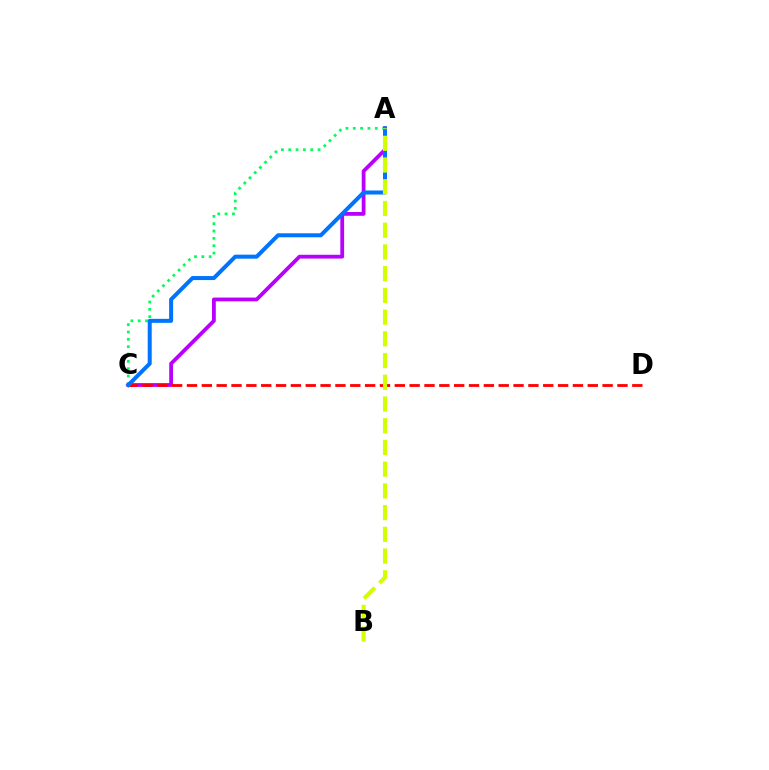{('A', 'C'): [{'color': '#b900ff', 'line_style': 'solid', 'thickness': 2.73}, {'color': '#00ff5c', 'line_style': 'dotted', 'thickness': 1.99}, {'color': '#0074ff', 'line_style': 'solid', 'thickness': 2.89}], ('C', 'D'): [{'color': '#ff0000', 'line_style': 'dashed', 'thickness': 2.02}], ('A', 'B'): [{'color': '#d1ff00', 'line_style': 'dashed', 'thickness': 2.95}]}